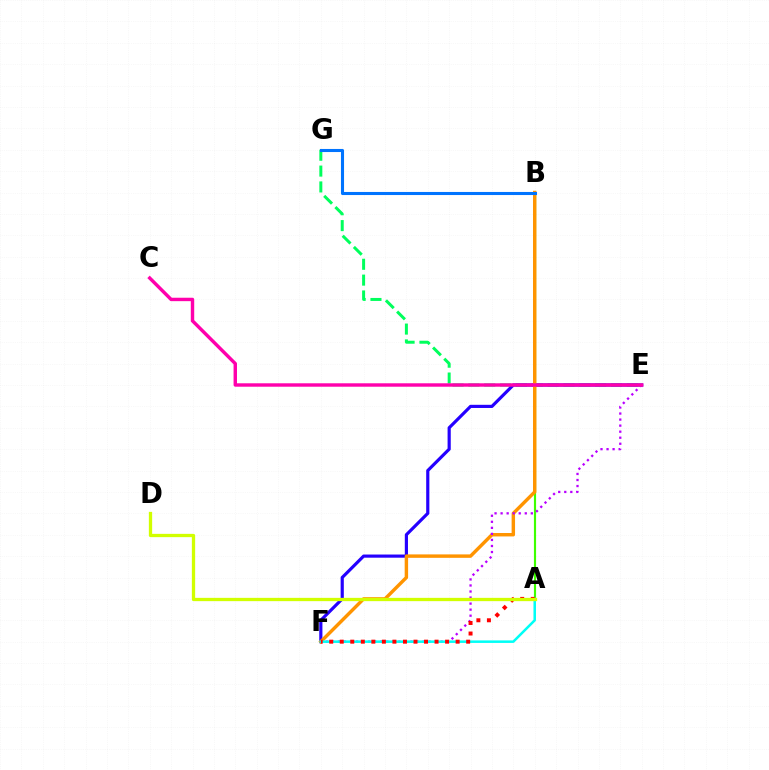{('E', 'G'): [{'color': '#00ff5c', 'line_style': 'dashed', 'thickness': 2.15}], ('A', 'B'): [{'color': '#3dff00', 'line_style': 'solid', 'thickness': 1.55}], ('E', 'F'): [{'color': '#2500ff', 'line_style': 'solid', 'thickness': 2.28}, {'color': '#b900ff', 'line_style': 'dotted', 'thickness': 1.64}], ('B', 'F'): [{'color': '#ff9400', 'line_style': 'solid', 'thickness': 2.47}], ('A', 'F'): [{'color': '#00fff6', 'line_style': 'solid', 'thickness': 1.82}, {'color': '#ff0000', 'line_style': 'dotted', 'thickness': 2.86}], ('A', 'D'): [{'color': '#d1ff00', 'line_style': 'solid', 'thickness': 2.37}], ('C', 'E'): [{'color': '#ff00ac', 'line_style': 'solid', 'thickness': 2.46}], ('B', 'G'): [{'color': '#0074ff', 'line_style': 'solid', 'thickness': 2.22}]}